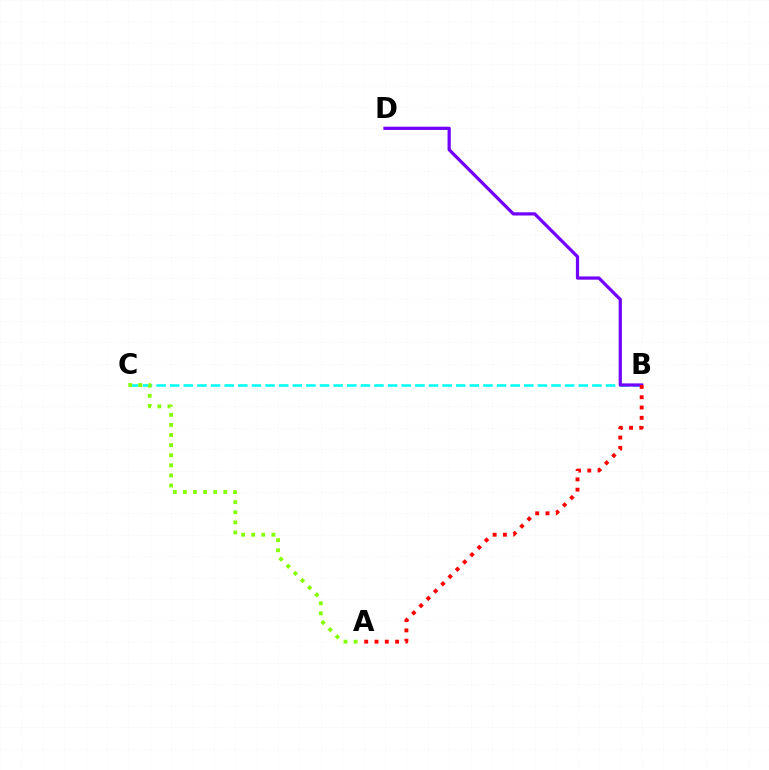{('B', 'C'): [{'color': '#00fff6', 'line_style': 'dashed', 'thickness': 1.85}], ('B', 'D'): [{'color': '#7200ff', 'line_style': 'solid', 'thickness': 2.32}], ('A', 'B'): [{'color': '#ff0000', 'line_style': 'dotted', 'thickness': 2.8}], ('A', 'C'): [{'color': '#84ff00', 'line_style': 'dotted', 'thickness': 2.74}]}